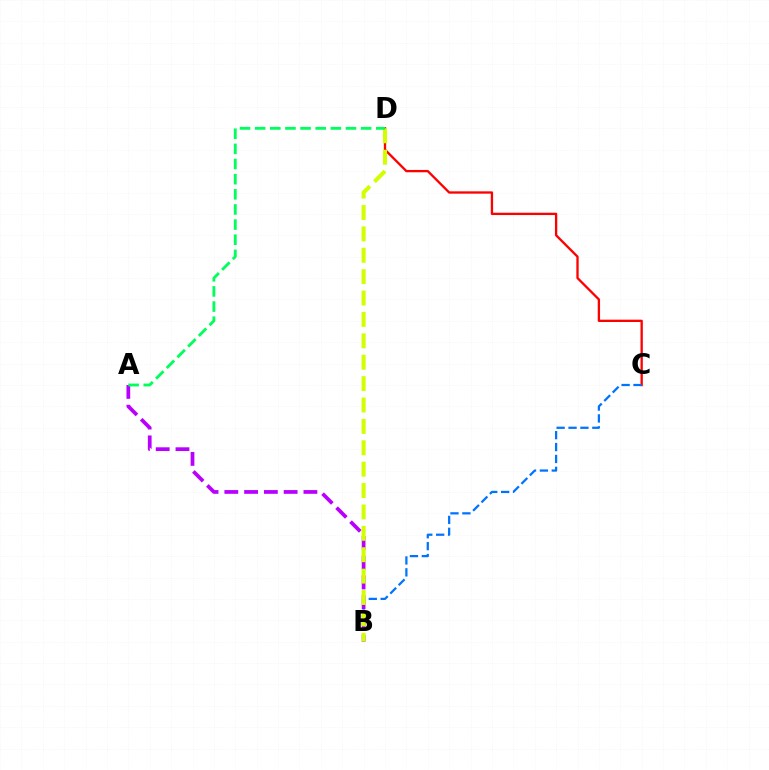{('C', 'D'): [{'color': '#ff0000', 'line_style': 'solid', 'thickness': 1.67}], ('B', 'C'): [{'color': '#0074ff', 'line_style': 'dashed', 'thickness': 1.62}], ('A', 'B'): [{'color': '#b900ff', 'line_style': 'dashed', 'thickness': 2.69}], ('B', 'D'): [{'color': '#d1ff00', 'line_style': 'dashed', 'thickness': 2.91}], ('A', 'D'): [{'color': '#00ff5c', 'line_style': 'dashed', 'thickness': 2.06}]}